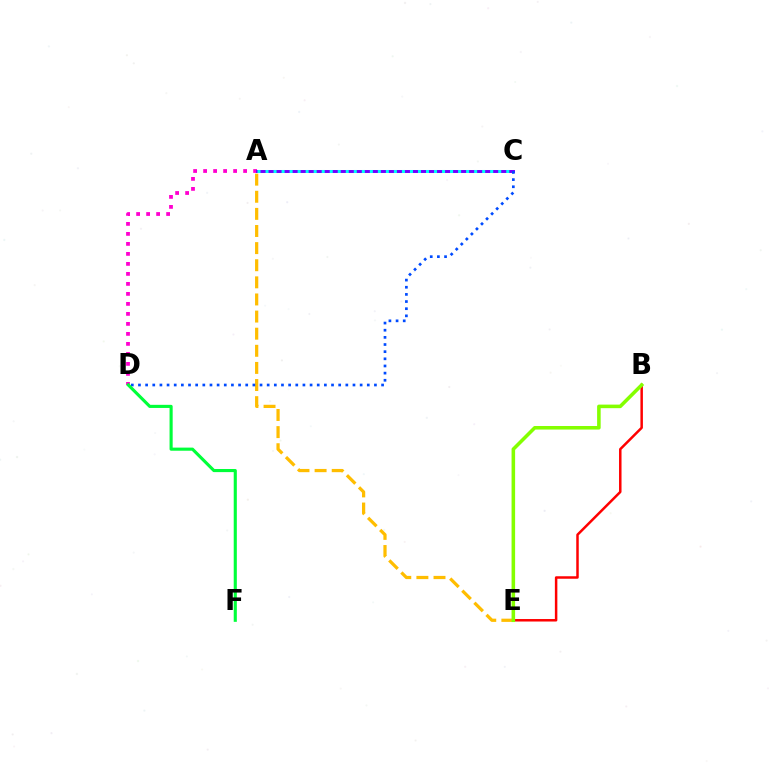{('A', 'D'): [{'color': '#ff00cf', 'line_style': 'dotted', 'thickness': 2.72}], ('B', 'E'): [{'color': '#ff0000', 'line_style': 'solid', 'thickness': 1.79}, {'color': '#84ff00', 'line_style': 'solid', 'thickness': 2.56}], ('A', 'C'): [{'color': '#7200ff', 'line_style': 'solid', 'thickness': 2.12}, {'color': '#00fff6', 'line_style': 'dotted', 'thickness': 2.18}], ('A', 'E'): [{'color': '#ffbd00', 'line_style': 'dashed', 'thickness': 2.33}], ('C', 'D'): [{'color': '#004bff', 'line_style': 'dotted', 'thickness': 1.94}], ('D', 'F'): [{'color': '#00ff39', 'line_style': 'solid', 'thickness': 2.24}]}